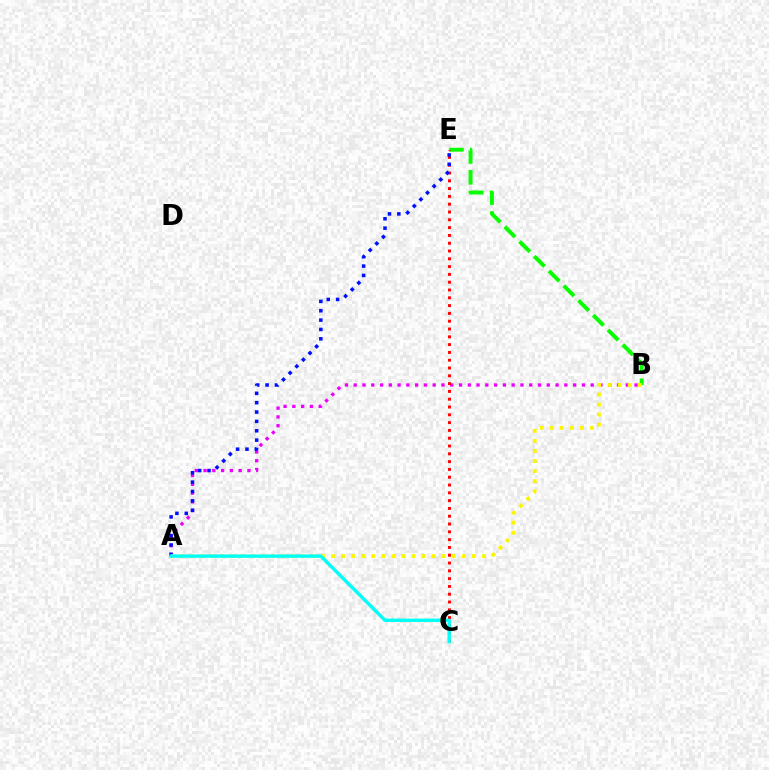{('A', 'B'): [{'color': '#ee00ff', 'line_style': 'dotted', 'thickness': 2.38}, {'color': '#fcf500', 'line_style': 'dotted', 'thickness': 2.73}], ('B', 'E'): [{'color': '#08ff00', 'line_style': 'dashed', 'thickness': 2.83}], ('C', 'E'): [{'color': '#ff0000', 'line_style': 'dotted', 'thickness': 2.12}], ('A', 'E'): [{'color': '#0010ff', 'line_style': 'dotted', 'thickness': 2.54}], ('A', 'C'): [{'color': '#00fff6', 'line_style': 'solid', 'thickness': 2.44}]}